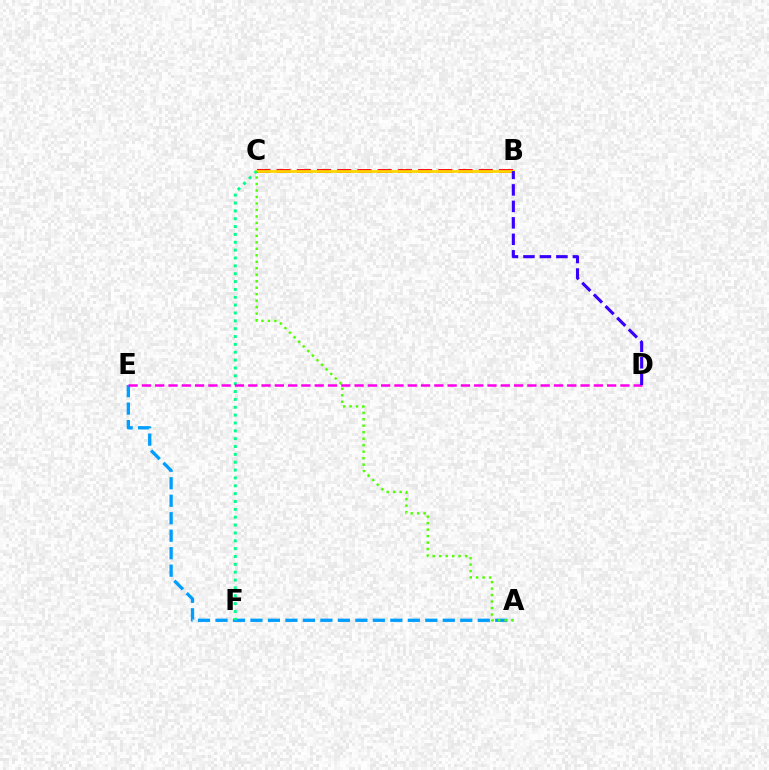{('A', 'E'): [{'color': '#009eff', 'line_style': 'dashed', 'thickness': 2.38}], ('B', 'C'): [{'color': '#ff0000', 'line_style': 'dashed', 'thickness': 2.75}, {'color': '#ffd500', 'line_style': 'solid', 'thickness': 2.01}], ('C', 'F'): [{'color': '#00ff86', 'line_style': 'dotted', 'thickness': 2.13}], ('D', 'E'): [{'color': '#ff00ed', 'line_style': 'dashed', 'thickness': 1.81}], ('B', 'D'): [{'color': '#3700ff', 'line_style': 'dashed', 'thickness': 2.24}], ('A', 'C'): [{'color': '#4fff00', 'line_style': 'dotted', 'thickness': 1.76}]}